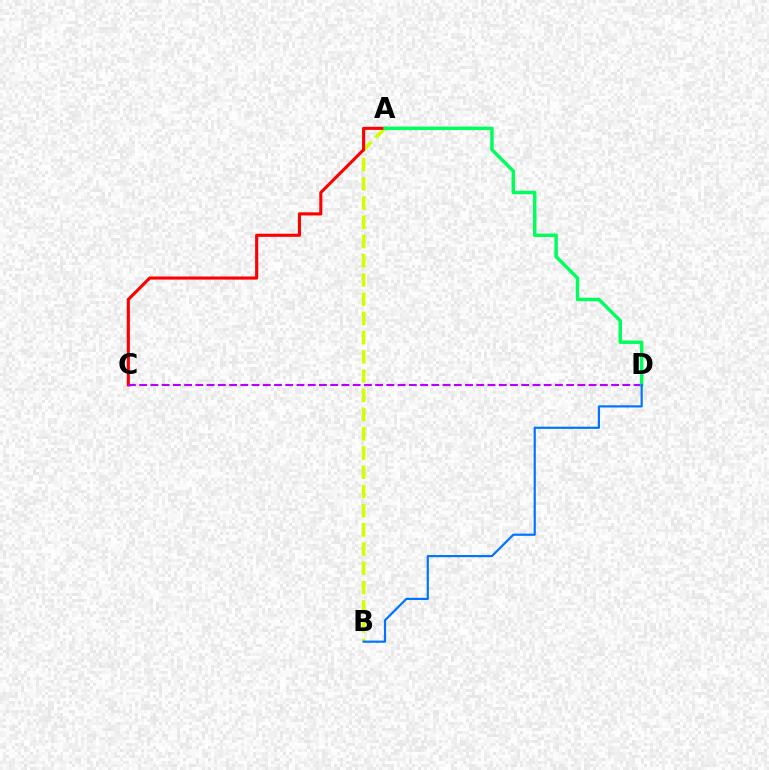{('A', 'B'): [{'color': '#d1ff00', 'line_style': 'dashed', 'thickness': 2.61}], ('A', 'C'): [{'color': '#ff0000', 'line_style': 'solid', 'thickness': 2.24}], ('C', 'D'): [{'color': '#b900ff', 'line_style': 'dashed', 'thickness': 1.53}], ('A', 'D'): [{'color': '#00ff5c', 'line_style': 'solid', 'thickness': 2.49}], ('B', 'D'): [{'color': '#0074ff', 'line_style': 'solid', 'thickness': 1.57}]}